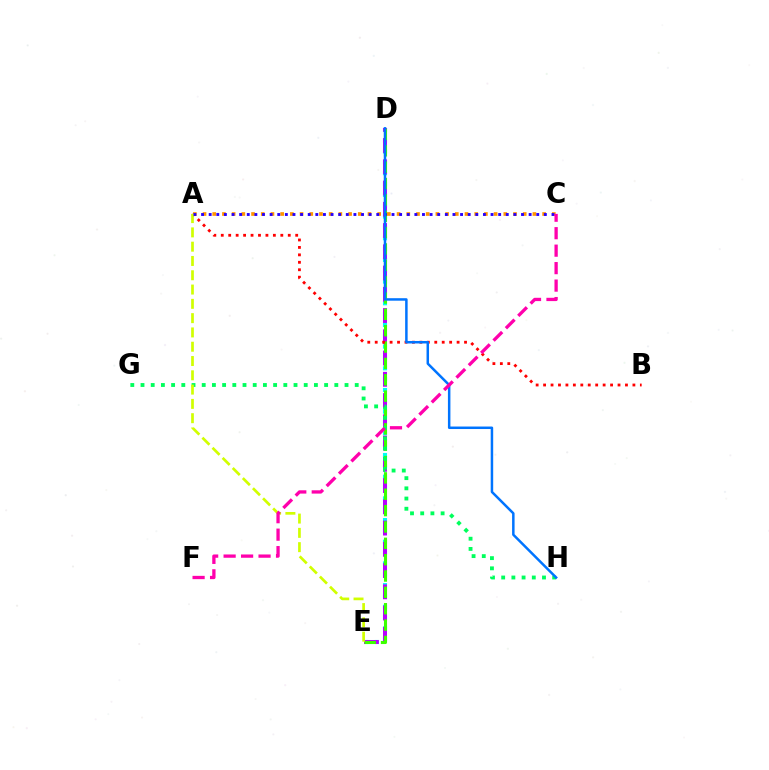{('D', 'E'): [{'color': '#00fff6', 'line_style': 'dotted', 'thickness': 2.94}, {'color': '#b900ff', 'line_style': 'dashed', 'thickness': 2.89}, {'color': '#3dff00', 'line_style': 'dashed', 'thickness': 2.22}], ('A', 'B'): [{'color': '#ff0000', 'line_style': 'dotted', 'thickness': 2.02}], ('A', 'C'): [{'color': '#ff9400', 'line_style': 'dotted', 'thickness': 2.64}, {'color': '#2500ff', 'line_style': 'dotted', 'thickness': 2.07}], ('G', 'H'): [{'color': '#00ff5c', 'line_style': 'dotted', 'thickness': 2.77}], ('A', 'E'): [{'color': '#d1ff00', 'line_style': 'dashed', 'thickness': 1.94}], ('D', 'H'): [{'color': '#0074ff', 'line_style': 'solid', 'thickness': 1.79}], ('C', 'F'): [{'color': '#ff00ac', 'line_style': 'dashed', 'thickness': 2.37}]}